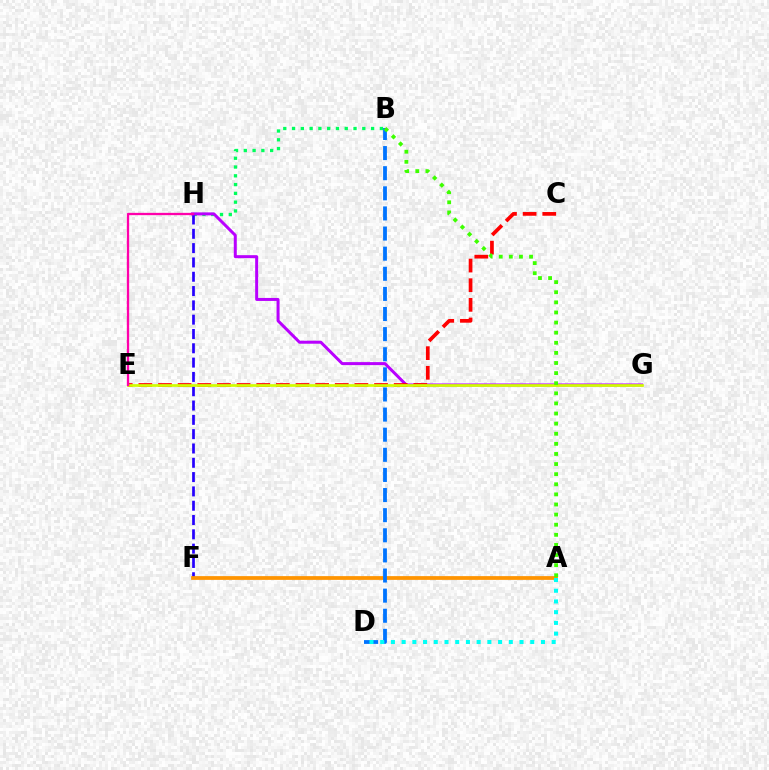{('B', 'H'): [{'color': '#00ff5c', 'line_style': 'dotted', 'thickness': 2.39}], ('F', 'H'): [{'color': '#2500ff', 'line_style': 'dashed', 'thickness': 1.94}], ('G', 'H'): [{'color': '#b900ff', 'line_style': 'solid', 'thickness': 2.16}], ('C', 'E'): [{'color': '#ff0000', 'line_style': 'dashed', 'thickness': 2.67}], ('A', 'F'): [{'color': '#ff9400', 'line_style': 'solid', 'thickness': 2.7}], ('E', 'G'): [{'color': '#d1ff00', 'line_style': 'solid', 'thickness': 1.95}], ('B', 'D'): [{'color': '#0074ff', 'line_style': 'dashed', 'thickness': 2.73}], ('A', 'D'): [{'color': '#00fff6', 'line_style': 'dotted', 'thickness': 2.91}], ('E', 'H'): [{'color': '#ff00ac', 'line_style': 'solid', 'thickness': 1.65}], ('A', 'B'): [{'color': '#3dff00', 'line_style': 'dotted', 'thickness': 2.75}]}